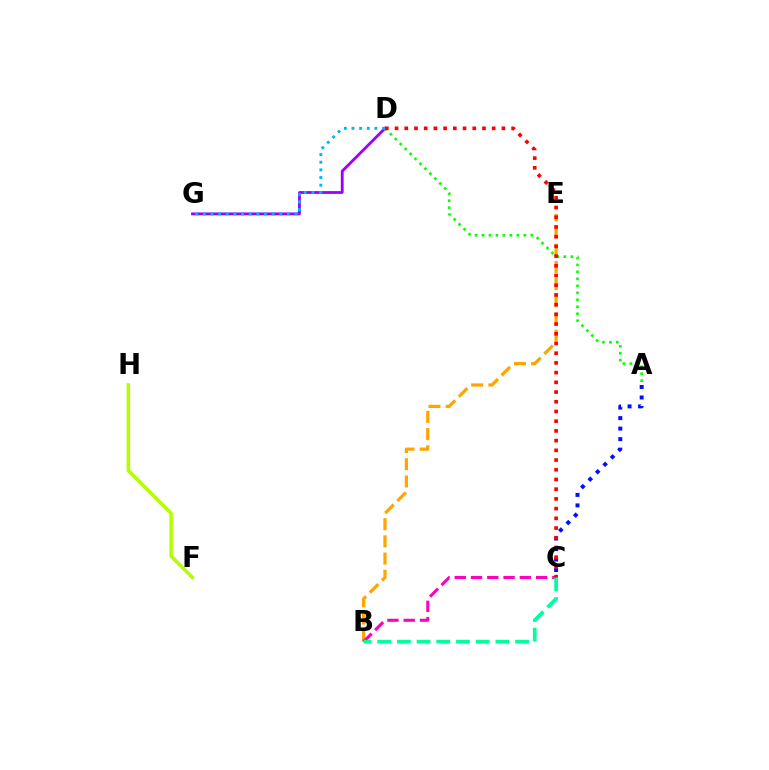{('B', 'E'): [{'color': '#ffa500', 'line_style': 'dashed', 'thickness': 2.34}], ('A', 'C'): [{'color': '#0010ff', 'line_style': 'dotted', 'thickness': 2.85}], ('B', 'C'): [{'color': '#ff00bd', 'line_style': 'dashed', 'thickness': 2.21}, {'color': '#00ff9d', 'line_style': 'dashed', 'thickness': 2.68}], ('D', 'G'): [{'color': '#9b00ff', 'line_style': 'solid', 'thickness': 2.01}, {'color': '#00b5ff', 'line_style': 'dotted', 'thickness': 2.08}], ('F', 'H'): [{'color': '#b3ff00', 'line_style': 'solid', 'thickness': 2.53}], ('A', 'D'): [{'color': '#08ff00', 'line_style': 'dotted', 'thickness': 1.9}], ('C', 'D'): [{'color': '#ff0000', 'line_style': 'dotted', 'thickness': 2.64}]}